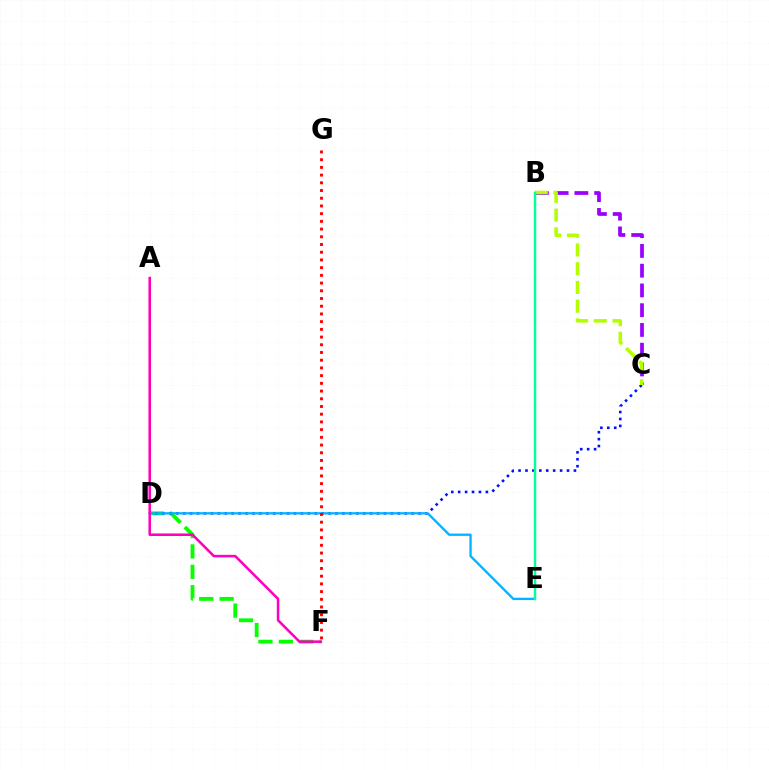{('B', 'C'): [{'color': '#9b00ff', 'line_style': 'dashed', 'thickness': 2.68}, {'color': '#b3ff00', 'line_style': 'dashed', 'thickness': 2.55}], ('A', 'D'): [{'color': '#ffa500', 'line_style': 'dotted', 'thickness': 1.5}], ('D', 'F'): [{'color': '#08ff00', 'line_style': 'dashed', 'thickness': 2.77}], ('C', 'D'): [{'color': '#0010ff', 'line_style': 'dotted', 'thickness': 1.88}], ('D', 'E'): [{'color': '#00b5ff', 'line_style': 'solid', 'thickness': 1.67}], ('F', 'G'): [{'color': '#ff0000', 'line_style': 'dotted', 'thickness': 2.1}], ('A', 'F'): [{'color': '#ff00bd', 'line_style': 'solid', 'thickness': 1.84}], ('B', 'E'): [{'color': '#00ff9d', 'line_style': 'solid', 'thickness': 1.77}]}